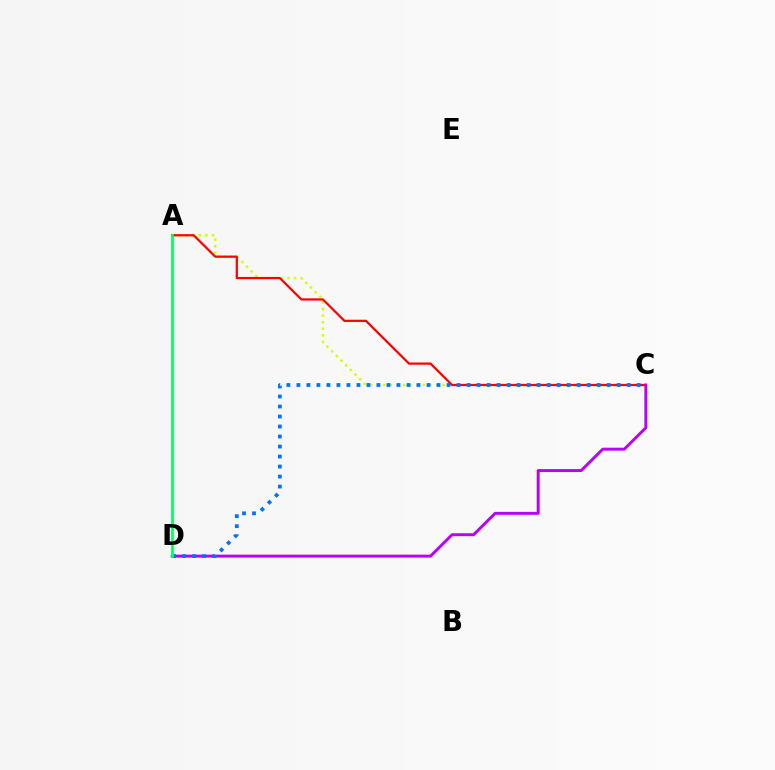{('A', 'C'): [{'color': '#d1ff00', 'line_style': 'dotted', 'thickness': 1.79}, {'color': '#ff0000', 'line_style': 'solid', 'thickness': 1.6}], ('C', 'D'): [{'color': '#b900ff', 'line_style': 'solid', 'thickness': 2.12}, {'color': '#0074ff', 'line_style': 'dotted', 'thickness': 2.72}], ('A', 'D'): [{'color': '#00ff5c', 'line_style': 'solid', 'thickness': 1.96}]}